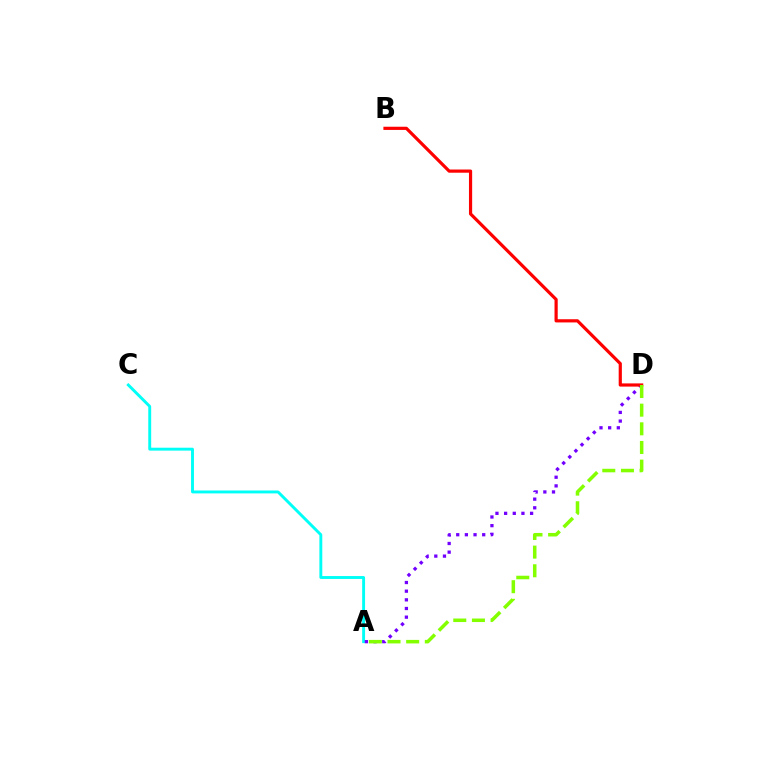{('A', 'C'): [{'color': '#00fff6', 'line_style': 'solid', 'thickness': 2.09}], ('A', 'D'): [{'color': '#7200ff', 'line_style': 'dotted', 'thickness': 2.35}, {'color': '#84ff00', 'line_style': 'dashed', 'thickness': 2.53}], ('B', 'D'): [{'color': '#ff0000', 'line_style': 'solid', 'thickness': 2.3}]}